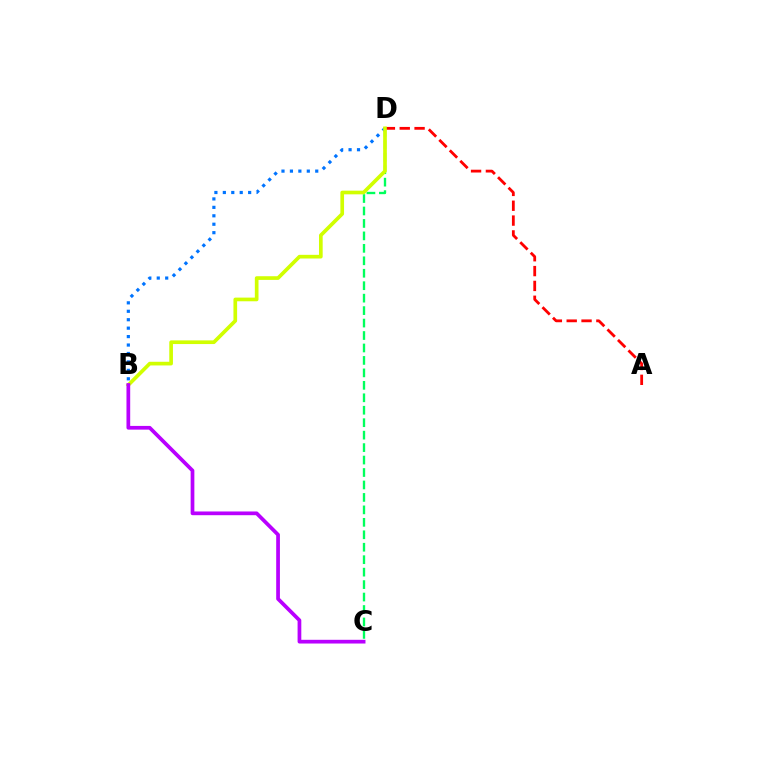{('C', 'D'): [{'color': '#00ff5c', 'line_style': 'dashed', 'thickness': 1.69}], ('A', 'D'): [{'color': '#ff0000', 'line_style': 'dashed', 'thickness': 2.02}], ('B', 'D'): [{'color': '#0074ff', 'line_style': 'dotted', 'thickness': 2.29}, {'color': '#d1ff00', 'line_style': 'solid', 'thickness': 2.65}], ('B', 'C'): [{'color': '#b900ff', 'line_style': 'solid', 'thickness': 2.68}]}